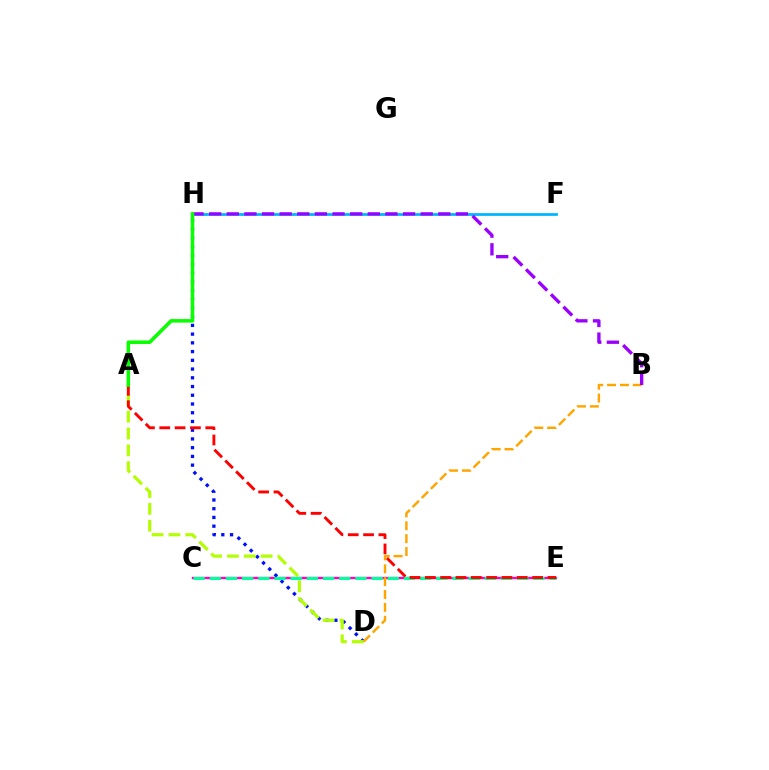{('F', 'H'): [{'color': '#00b5ff', 'line_style': 'solid', 'thickness': 1.98}], ('D', 'H'): [{'color': '#0010ff', 'line_style': 'dotted', 'thickness': 2.37}], ('C', 'E'): [{'color': '#ff00bd', 'line_style': 'solid', 'thickness': 1.72}, {'color': '#00ff9d', 'line_style': 'dashed', 'thickness': 2.2}], ('B', 'D'): [{'color': '#ffa500', 'line_style': 'dashed', 'thickness': 1.75}], ('B', 'H'): [{'color': '#9b00ff', 'line_style': 'dashed', 'thickness': 2.39}], ('A', 'D'): [{'color': '#b3ff00', 'line_style': 'dashed', 'thickness': 2.29}], ('A', 'E'): [{'color': '#ff0000', 'line_style': 'dashed', 'thickness': 2.08}], ('A', 'H'): [{'color': '#08ff00', 'line_style': 'solid', 'thickness': 2.54}]}